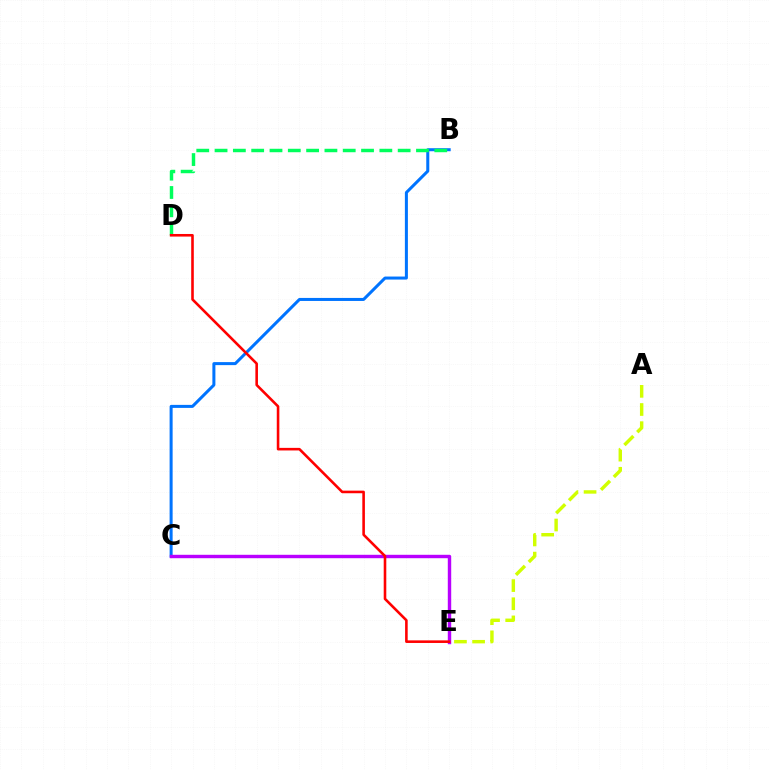{('B', 'C'): [{'color': '#0074ff', 'line_style': 'solid', 'thickness': 2.18}], ('A', 'E'): [{'color': '#d1ff00', 'line_style': 'dashed', 'thickness': 2.47}], ('C', 'E'): [{'color': '#b900ff', 'line_style': 'solid', 'thickness': 2.46}], ('B', 'D'): [{'color': '#00ff5c', 'line_style': 'dashed', 'thickness': 2.49}], ('D', 'E'): [{'color': '#ff0000', 'line_style': 'solid', 'thickness': 1.87}]}